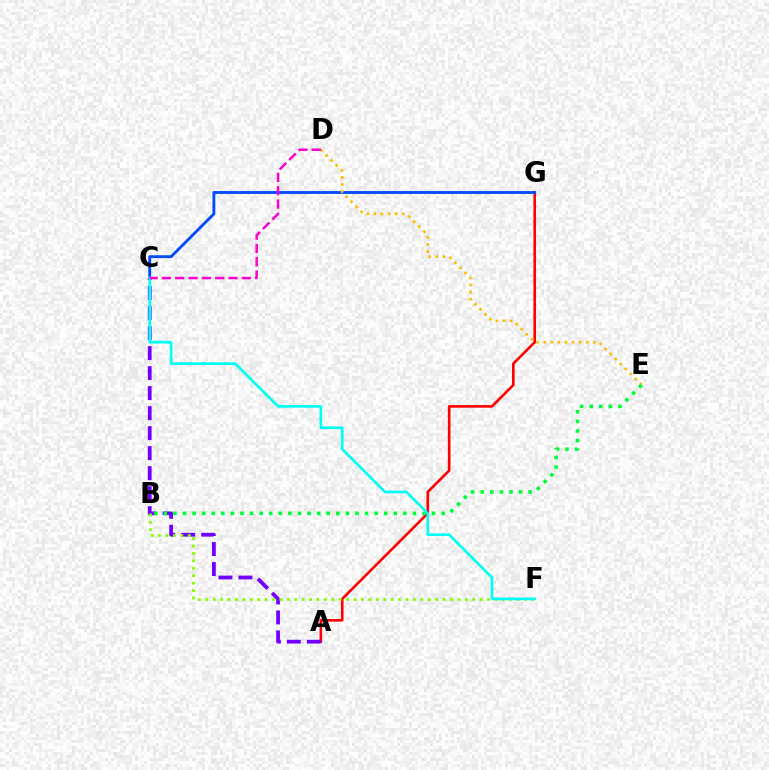{('A', 'G'): [{'color': '#ff0000', 'line_style': 'solid', 'thickness': 1.89}], ('A', 'C'): [{'color': '#7200ff', 'line_style': 'dashed', 'thickness': 2.72}], ('B', 'F'): [{'color': '#84ff00', 'line_style': 'dotted', 'thickness': 2.01}], ('C', 'G'): [{'color': '#004bff', 'line_style': 'solid', 'thickness': 2.06}], ('D', 'E'): [{'color': '#ffbd00', 'line_style': 'dotted', 'thickness': 1.92}], ('B', 'E'): [{'color': '#00ff39', 'line_style': 'dotted', 'thickness': 2.6}], ('C', 'F'): [{'color': '#00fff6', 'line_style': 'solid', 'thickness': 1.93}], ('C', 'D'): [{'color': '#ff00cf', 'line_style': 'dashed', 'thickness': 1.81}]}